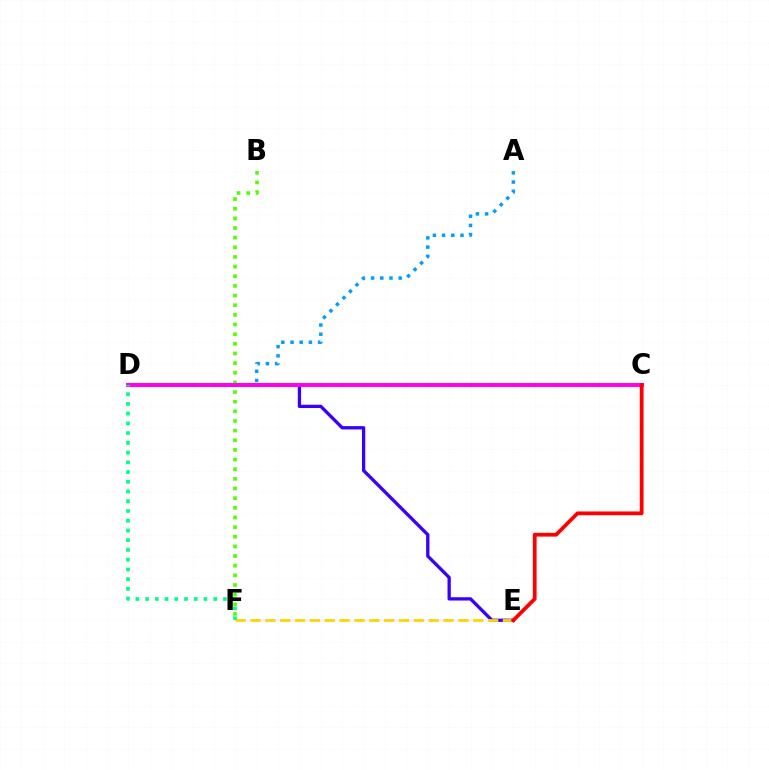{('A', 'D'): [{'color': '#009eff', 'line_style': 'dotted', 'thickness': 2.5}], ('D', 'E'): [{'color': '#3700ff', 'line_style': 'solid', 'thickness': 2.38}], ('B', 'F'): [{'color': '#4fff00', 'line_style': 'dotted', 'thickness': 2.62}], ('E', 'F'): [{'color': '#ffd500', 'line_style': 'dashed', 'thickness': 2.02}], ('C', 'D'): [{'color': '#ff00ed', 'line_style': 'solid', 'thickness': 2.83}], ('D', 'F'): [{'color': '#00ff86', 'line_style': 'dotted', 'thickness': 2.65}], ('C', 'E'): [{'color': '#ff0000', 'line_style': 'solid', 'thickness': 2.71}]}